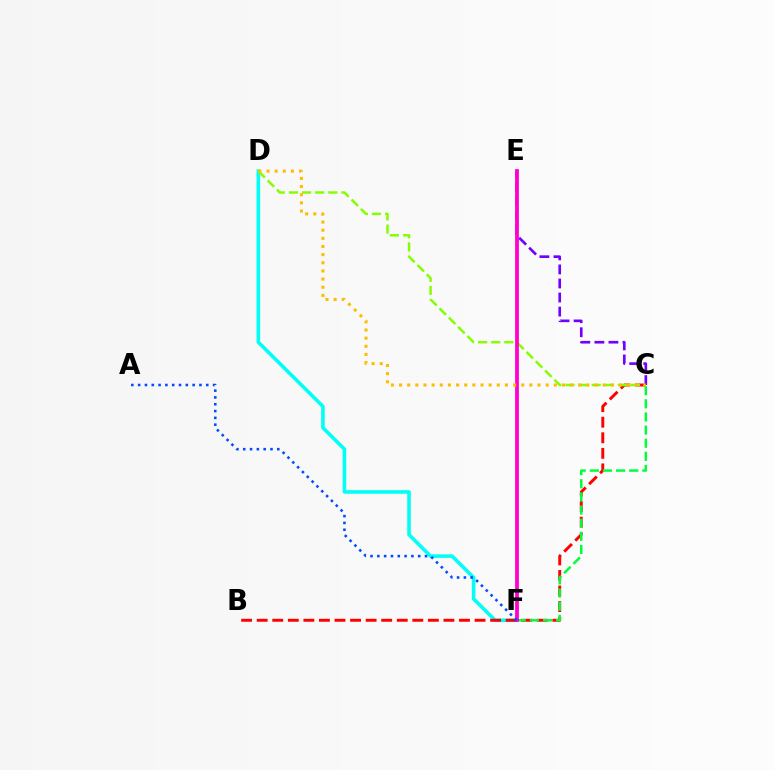{('D', 'F'): [{'color': '#00fff6', 'line_style': 'solid', 'thickness': 2.59}], ('B', 'C'): [{'color': '#ff0000', 'line_style': 'dashed', 'thickness': 2.11}], ('C', 'D'): [{'color': '#84ff00', 'line_style': 'dashed', 'thickness': 1.78}, {'color': '#ffbd00', 'line_style': 'dotted', 'thickness': 2.21}], ('C', 'F'): [{'color': '#00ff39', 'line_style': 'dashed', 'thickness': 1.78}], ('C', 'E'): [{'color': '#7200ff', 'line_style': 'dashed', 'thickness': 1.91}], ('E', 'F'): [{'color': '#ff00cf', 'line_style': 'solid', 'thickness': 2.72}], ('A', 'F'): [{'color': '#004bff', 'line_style': 'dotted', 'thickness': 1.85}]}